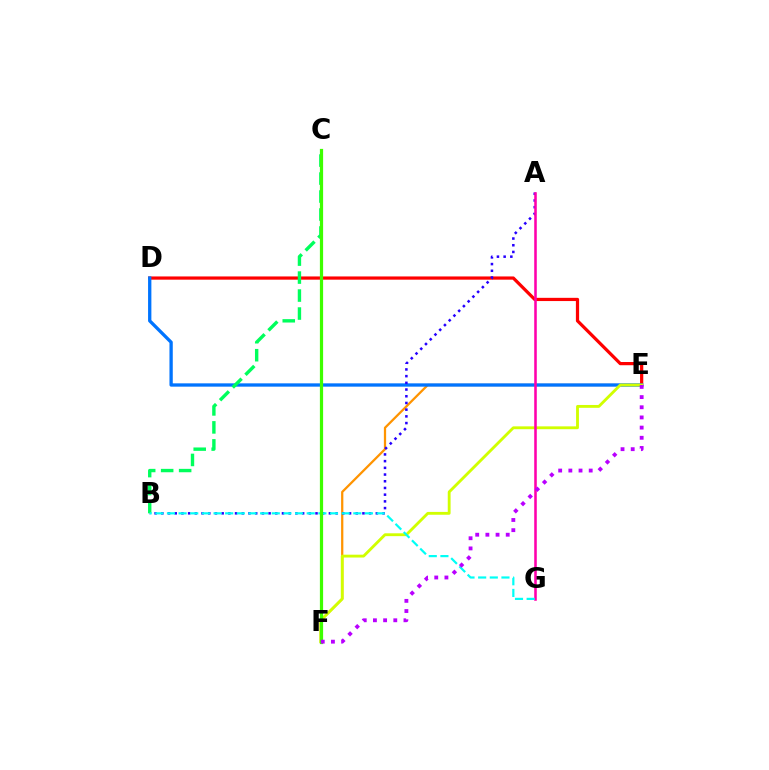{('E', 'F'): [{'color': '#ff9400', 'line_style': 'solid', 'thickness': 1.62}, {'color': '#d1ff00', 'line_style': 'solid', 'thickness': 2.05}, {'color': '#b900ff', 'line_style': 'dotted', 'thickness': 2.76}], ('D', 'E'): [{'color': '#ff0000', 'line_style': 'solid', 'thickness': 2.32}, {'color': '#0074ff', 'line_style': 'solid', 'thickness': 2.38}], ('A', 'B'): [{'color': '#2500ff', 'line_style': 'dotted', 'thickness': 1.82}], ('B', 'C'): [{'color': '#00ff5c', 'line_style': 'dashed', 'thickness': 2.44}], ('A', 'G'): [{'color': '#ff00ac', 'line_style': 'solid', 'thickness': 1.84}], ('B', 'G'): [{'color': '#00fff6', 'line_style': 'dashed', 'thickness': 1.58}], ('C', 'F'): [{'color': '#3dff00', 'line_style': 'solid', 'thickness': 2.32}]}